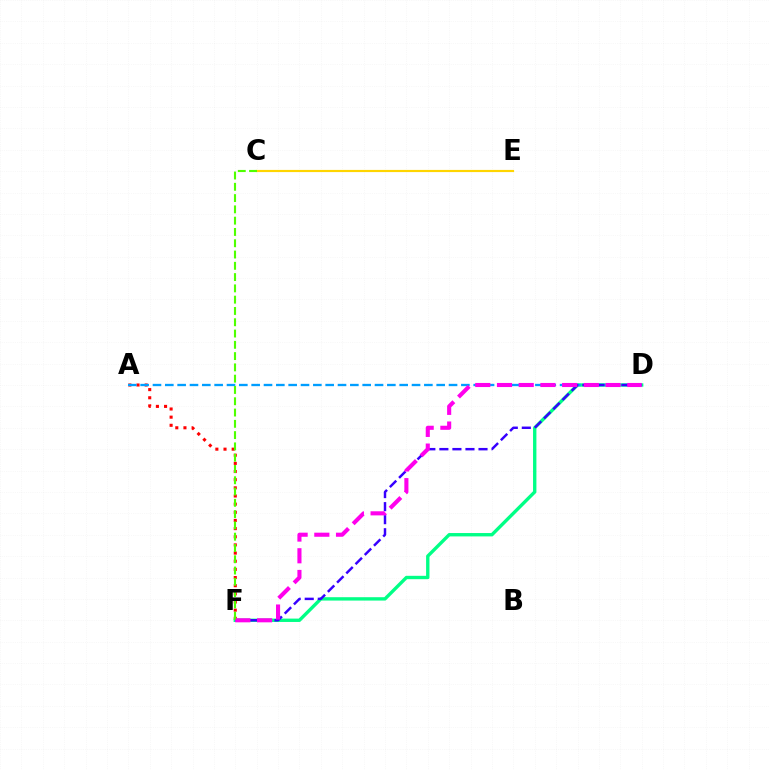{('A', 'F'): [{'color': '#ff0000', 'line_style': 'dotted', 'thickness': 2.22}], ('D', 'F'): [{'color': '#00ff86', 'line_style': 'solid', 'thickness': 2.42}, {'color': '#3700ff', 'line_style': 'dashed', 'thickness': 1.77}, {'color': '#ff00ed', 'line_style': 'dashed', 'thickness': 2.95}], ('C', 'E'): [{'color': '#ffd500', 'line_style': 'solid', 'thickness': 1.56}], ('A', 'D'): [{'color': '#009eff', 'line_style': 'dashed', 'thickness': 1.68}], ('C', 'F'): [{'color': '#4fff00', 'line_style': 'dashed', 'thickness': 1.53}]}